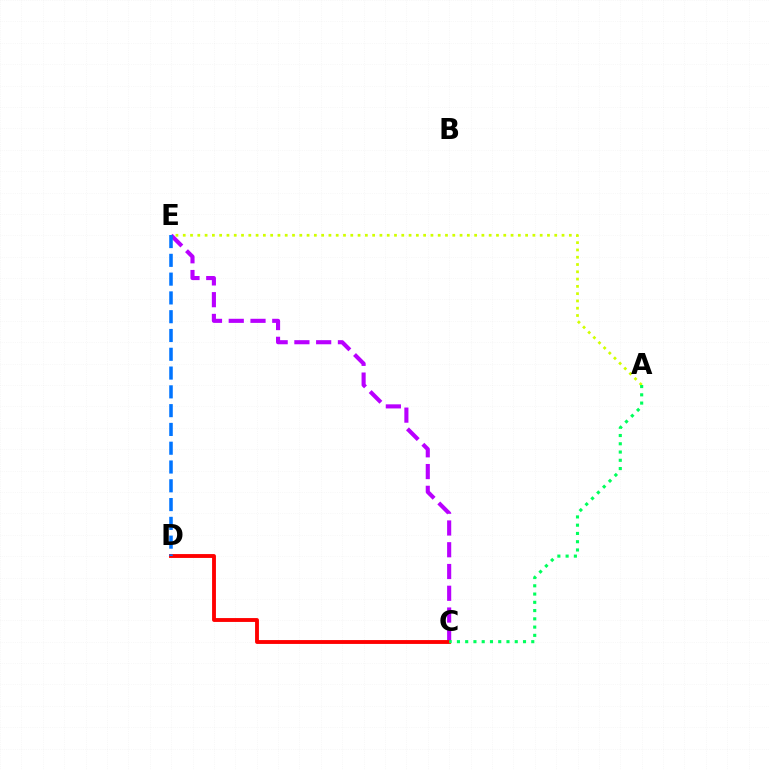{('C', 'E'): [{'color': '#b900ff', 'line_style': 'dashed', 'thickness': 2.96}], ('C', 'D'): [{'color': '#ff0000', 'line_style': 'solid', 'thickness': 2.78}], ('D', 'E'): [{'color': '#0074ff', 'line_style': 'dashed', 'thickness': 2.55}], ('A', 'E'): [{'color': '#d1ff00', 'line_style': 'dotted', 'thickness': 1.98}], ('A', 'C'): [{'color': '#00ff5c', 'line_style': 'dotted', 'thickness': 2.24}]}